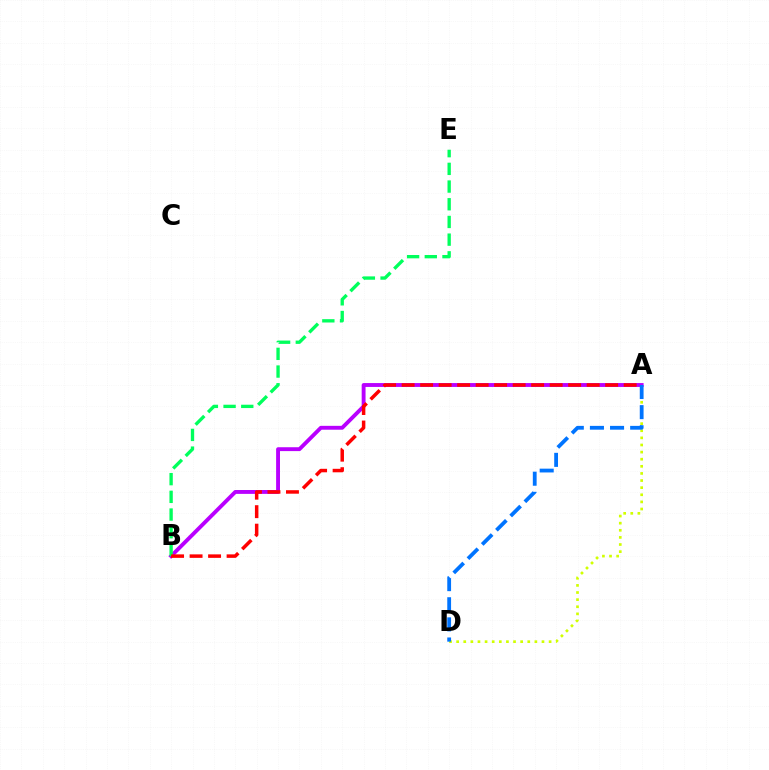{('A', 'B'): [{'color': '#b900ff', 'line_style': 'solid', 'thickness': 2.79}, {'color': '#ff0000', 'line_style': 'dashed', 'thickness': 2.51}], ('A', 'D'): [{'color': '#d1ff00', 'line_style': 'dotted', 'thickness': 1.93}, {'color': '#0074ff', 'line_style': 'dashed', 'thickness': 2.73}], ('B', 'E'): [{'color': '#00ff5c', 'line_style': 'dashed', 'thickness': 2.4}]}